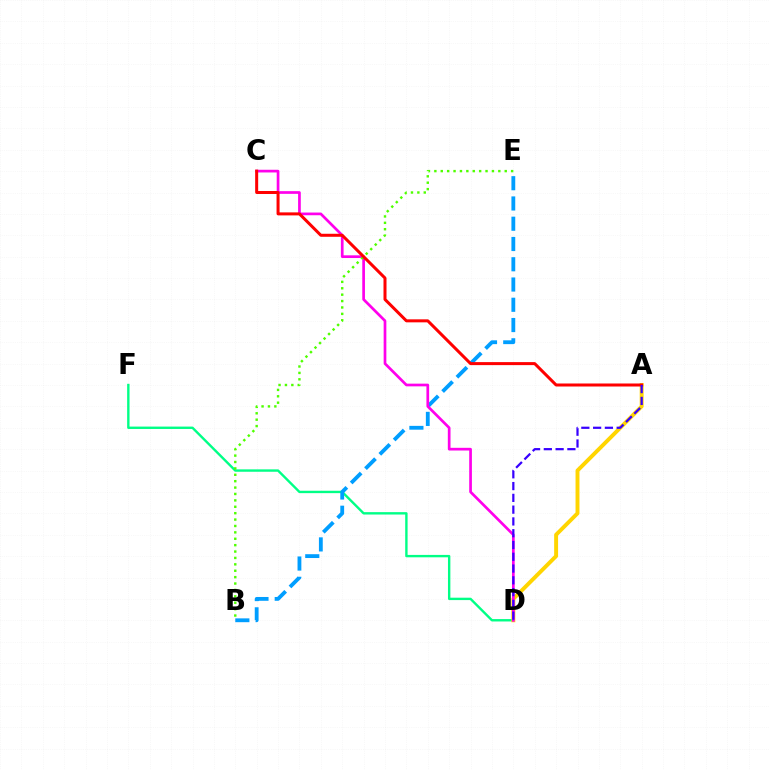{('D', 'F'): [{'color': '#00ff86', 'line_style': 'solid', 'thickness': 1.72}], ('A', 'D'): [{'color': '#ffd500', 'line_style': 'solid', 'thickness': 2.83}, {'color': '#3700ff', 'line_style': 'dashed', 'thickness': 1.6}], ('B', 'E'): [{'color': '#009eff', 'line_style': 'dashed', 'thickness': 2.75}, {'color': '#4fff00', 'line_style': 'dotted', 'thickness': 1.74}], ('C', 'D'): [{'color': '#ff00ed', 'line_style': 'solid', 'thickness': 1.95}], ('A', 'C'): [{'color': '#ff0000', 'line_style': 'solid', 'thickness': 2.17}]}